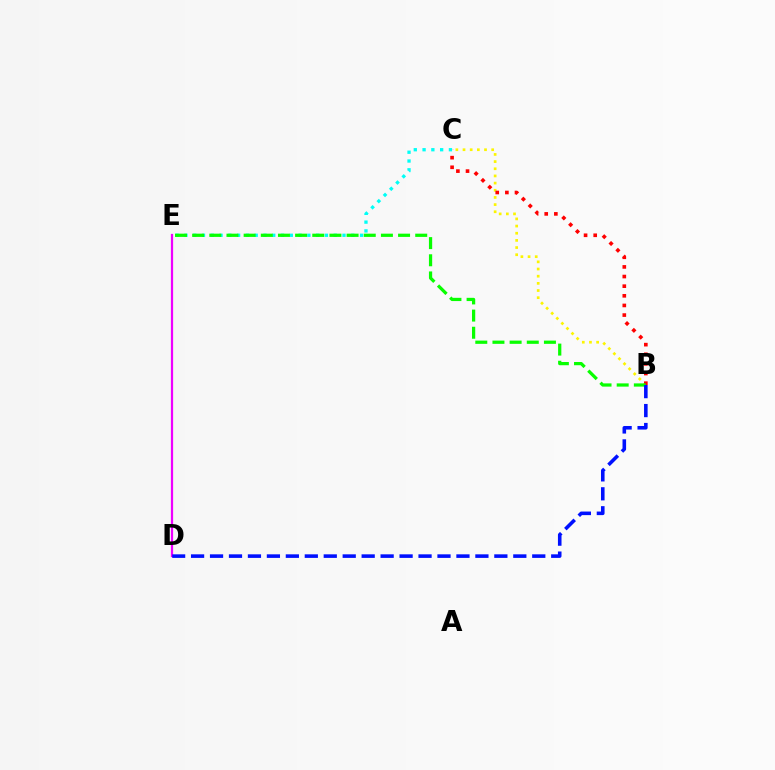{('B', 'C'): [{'color': '#fcf500', 'line_style': 'dotted', 'thickness': 1.95}, {'color': '#ff0000', 'line_style': 'dotted', 'thickness': 2.62}], ('C', 'E'): [{'color': '#00fff6', 'line_style': 'dotted', 'thickness': 2.39}], ('D', 'E'): [{'color': '#ee00ff', 'line_style': 'solid', 'thickness': 1.62}], ('B', 'E'): [{'color': '#08ff00', 'line_style': 'dashed', 'thickness': 2.33}], ('B', 'D'): [{'color': '#0010ff', 'line_style': 'dashed', 'thickness': 2.58}]}